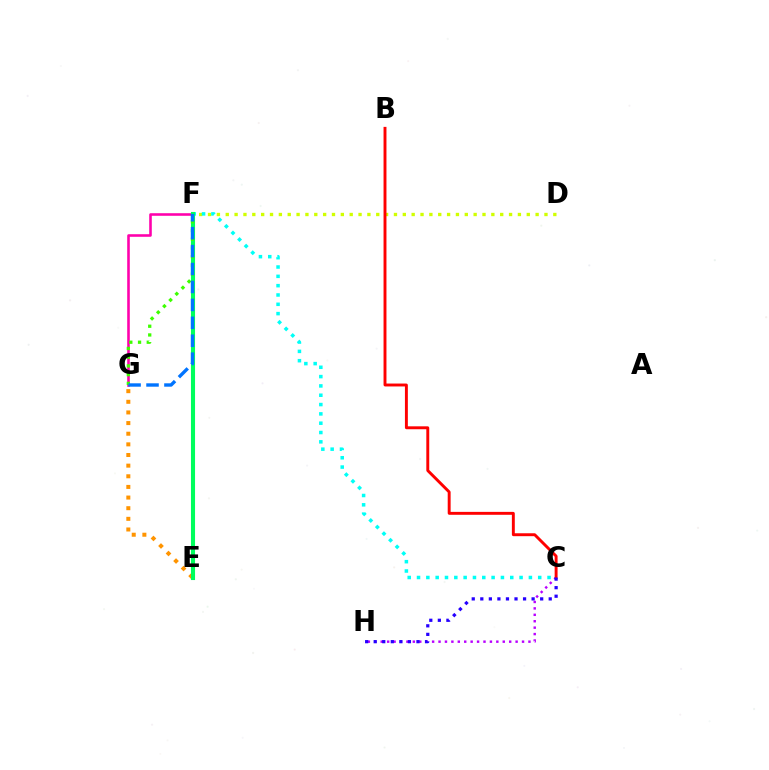{('E', 'G'): [{'color': '#ff9400', 'line_style': 'dotted', 'thickness': 2.89}], ('F', 'G'): [{'color': '#ff00ac', 'line_style': 'solid', 'thickness': 1.86}, {'color': '#3dff00', 'line_style': 'dotted', 'thickness': 2.37}, {'color': '#0074ff', 'line_style': 'dashed', 'thickness': 2.44}], ('D', 'F'): [{'color': '#d1ff00', 'line_style': 'dotted', 'thickness': 2.41}], ('C', 'H'): [{'color': '#b900ff', 'line_style': 'dotted', 'thickness': 1.75}, {'color': '#2500ff', 'line_style': 'dotted', 'thickness': 2.32}], ('B', 'C'): [{'color': '#ff0000', 'line_style': 'solid', 'thickness': 2.1}], ('C', 'F'): [{'color': '#00fff6', 'line_style': 'dotted', 'thickness': 2.53}], ('E', 'F'): [{'color': '#00ff5c', 'line_style': 'solid', 'thickness': 2.95}]}